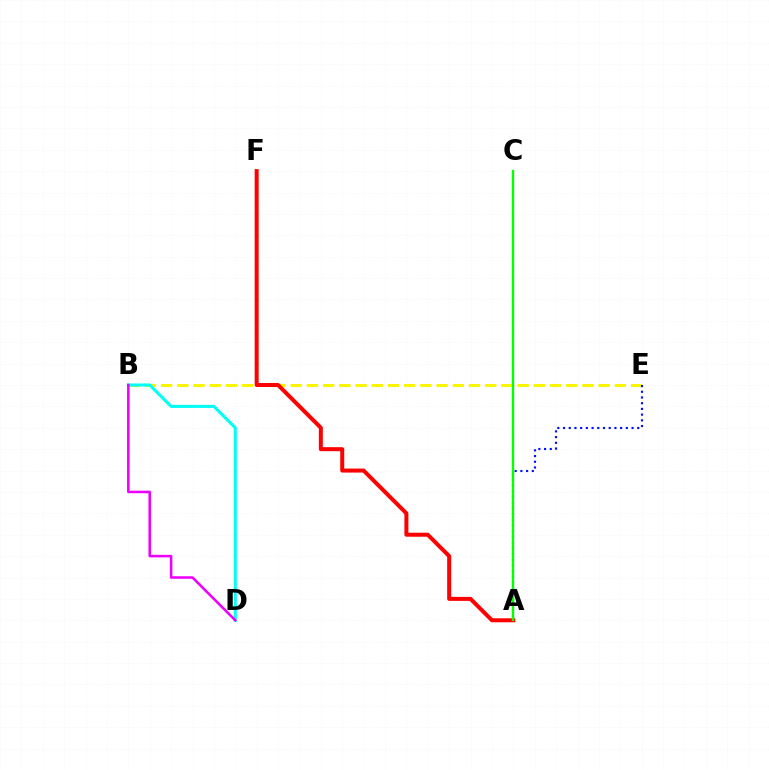{('B', 'E'): [{'color': '#fcf500', 'line_style': 'dashed', 'thickness': 2.2}], ('A', 'F'): [{'color': '#ff0000', 'line_style': 'solid', 'thickness': 2.88}], ('A', 'E'): [{'color': '#0010ff', 'line_style': 'dotted', 'thickness': 1.55}], ('A', 'C'): [{'color': '#08ff00', 'line_style': 'solid', 'thickness': 1.71}], ('B', 'D'): [{'color': '#00fff6', 'line_style': 'solid', 'thickness': 2.21}, {'color': '#ee00ff', 'line_style': 'solid', 'thickness': 1.84}]}